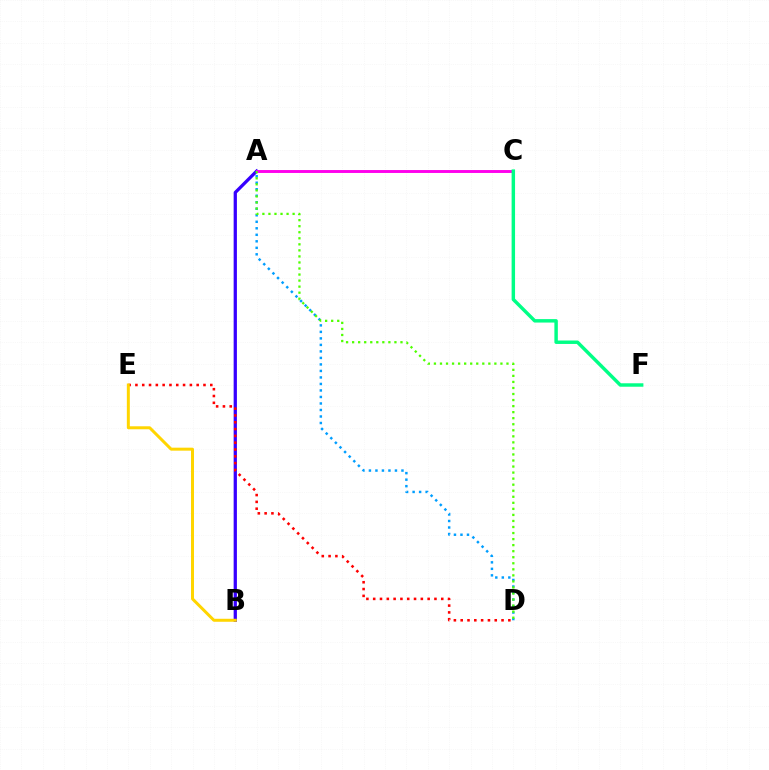{('A', 'D'): [{'color': '#009eff', 'line_style': 'dotted', 'thickness': 1.77}, {'color': '#4fff00', 'line_style': 'dotted', 'thickness': 1.64}], ('A', 'B'): [{'color': '#3700ff', 'line_style': 'solid', 'thickness': 2.35}], ('D', 'E'): [{'color': '#ff0000', 'line_style': 'dotted', 'thickness': 1.85}], ('A', 'C'): [{'color': '#ff00ed', 'line_style': 'solid', 'thickness': 2.1}], ('C', 'F'): [{'color': '#00ff86', 'line_style': 'solid', 'thickness': 2.48}], ('B', 'E'): [{'color': '#ffd500', 'line_style': 'solid', 'thickness': 2.15}]}